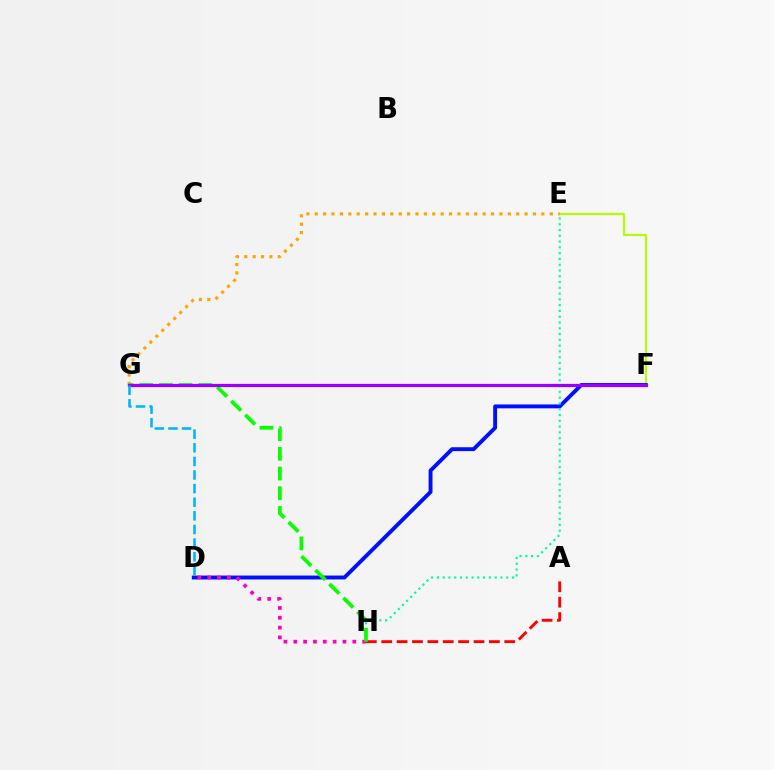{('E', 'F'): [{'color': '#b3ff00', 'line_style': 'solid', 'thickness': 1.55}], ('D', 'F'): [{'color': '#0010ff', 'line_style': 'solid', 'thickness': 2.81}], ('A', 'H'): [{'color': '#ff0000', 'line_style': 'dashed', 'thickness': 2.09}], ('E', 'G'): [{'color': '#ffa500', 'line_style': 'dotted', 'thickness': 2.28}], ('E', 'H'): [{'color': '#00ff9d', 'line_style': 'dotted', 'thickness': 1.57}], ('D', 'H'): [{'color': '#ff00bd', 'line_style': 'dotted', 'thickness': 2.67}], ('G', 'H'): [{'color': '#08ff00', 'line_style': 'dashed', 'thickness': 2.68}], ('F', 'G'): [{'color': '#9b00ff', 'line_style': 'solid', 'thickness': 2.31}], ('D', 'G'): [{'color': '#00b5ff', 'line_style': 'dashed', 'thickness': 1.85}]}